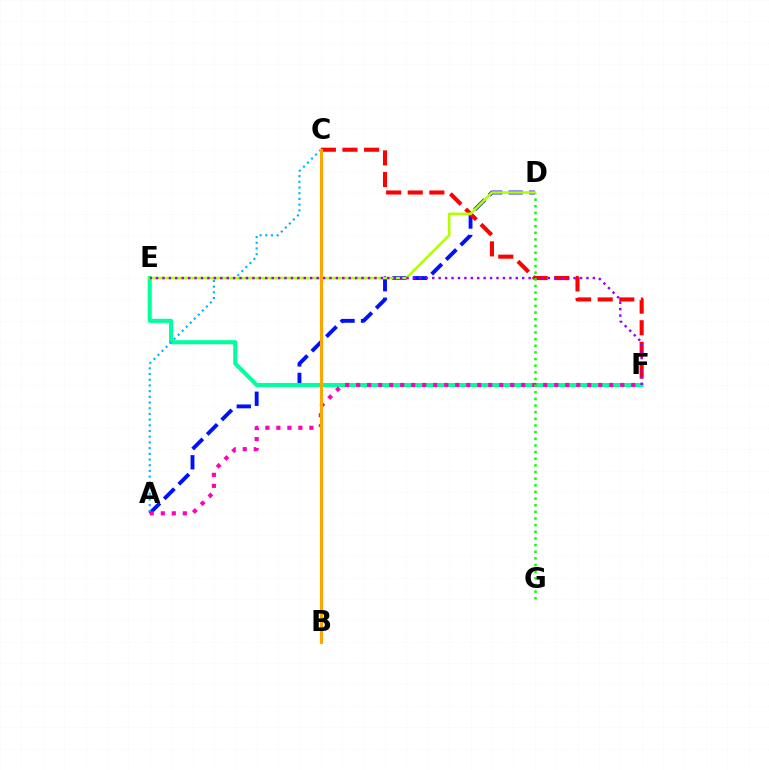{('A', 'D'): [{'color': '#0010ff', 'line_style': 'dashed', 'thickness': 2.79}], ('E', 'F'): [{'color': '#00ff9d', 'line_style': 'solid', 'thickness': 2.94}, {'color': '#9b00ff', 'line_style': 'dotted', 'thickness': 1.75}], ('C', 'F'): [{'color': '#ff0000', 'line_style': 'dashed', 'thickness': 2.94}], ('A', 'C'): [{'color': '#00b5ff', 'line_style': 'dotted', 'thickness': 1.55}], ('A', 'F'): [{'color': '#ff00bd', 'line_style': 'dotted', 'thickness': 2.99}], ('D', 'E'): [{'color': '#b3ff00', 'line_style': 'solid', 'thickness': 1.88}], ('B', 'C'): [{'color': '#ffa500', 'line_style': 'solid', 'thickness': 2.24}], ('D', 'G'): [{'color': '#08ff00', 'line_style': 'dotted', 'thickness': 1.81}]}